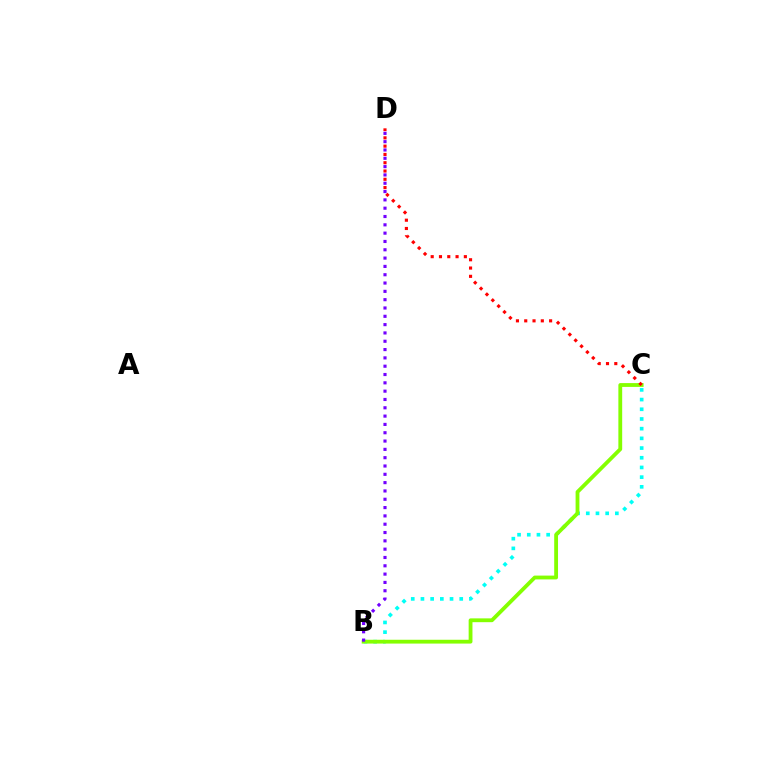{('B', 'C'): [{'color': '#00fff6', 'line_style': 'dotted', 'thickness': 2.63}, {'color': '#84ff00', 'line_style': 'solid', 'thickness': 2.75}], ('C', 'D'): [{'color': '#ff0000', 'line_style': 'dotted', 'thickness': 2.25}], ('B', 'D'): [{'color': '#7200ff', 'line_style': 'dotted', 'thickness': 2.26}]}